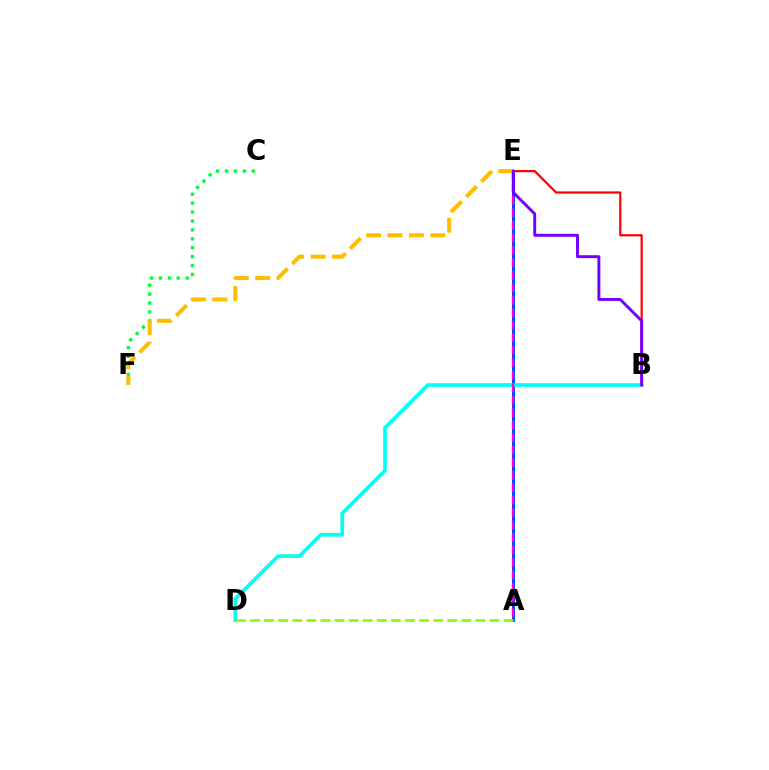{('B', 'E'): [{'color': '#ff0000', 'line_style': 'solid', 'thickness': 1.6}, {'color': '#7200ff', 'line_style': 'solid', 'thickness': 2.11}], ('A', 'E'): [{'color': '#004bff', 'line_style': 'solid', 'thickness': 2.19}, {'color': '#ff00cf', 'line_style': 'dashed', 'thickness': 1.7}], ('B', 'D'): [{'color': '#00fff6', 'line_style': 'solid', 'thickness': 2.65}], ('A', 'D'): [{'color': '#84ff00', 'line_style': 'dashed', 'thickness': 1.91}], ('C', 'F'): [{'color': '#00ff39', 'line_style': 'dotted', 'thickness': 2.42}], ('E', 'F'): [{'color': '#ffbd00', 'line_style': 'dashed', 'thickness': 2.91}]}